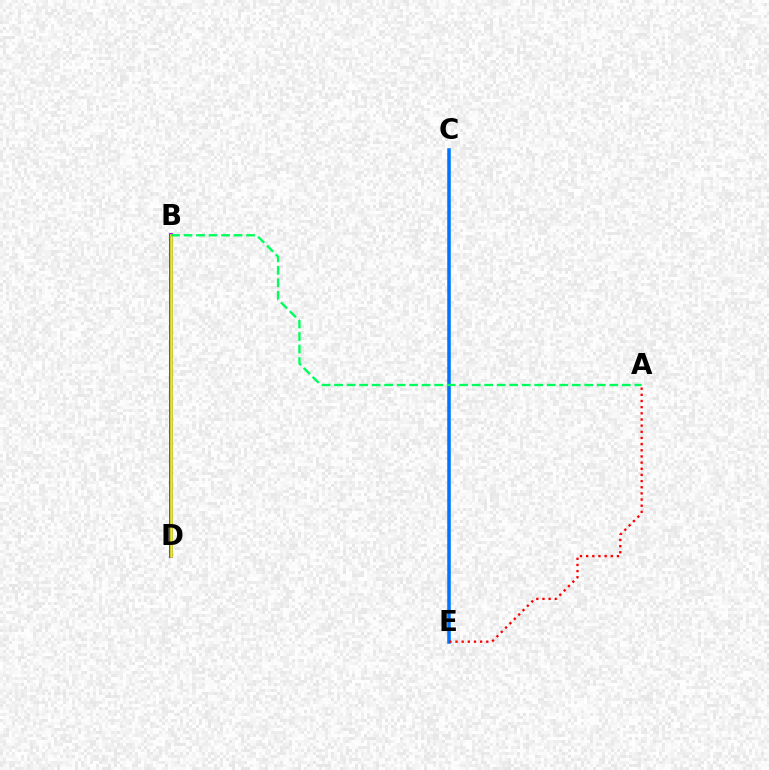{('B', 'D'): [{'color': '#b900ff', 'line_style': 'solid', 'thickness': 2.78}, {'color': '#d1ff00', 'line_style': 'solid', 'thickness': 1.85}], ('C', 'E'): [{'color': '#0074ff', 'line_style': 'solid', 'thickness': 2.54}], ('A', 'B'): [{'color': '#00ff5c', 'line_style': 'dashed', 'thickness': 1.7}], ('A', 'E'): [{'color': '#ff0000', 'line_style': 'dotted', 'thickness': 1.67}]}